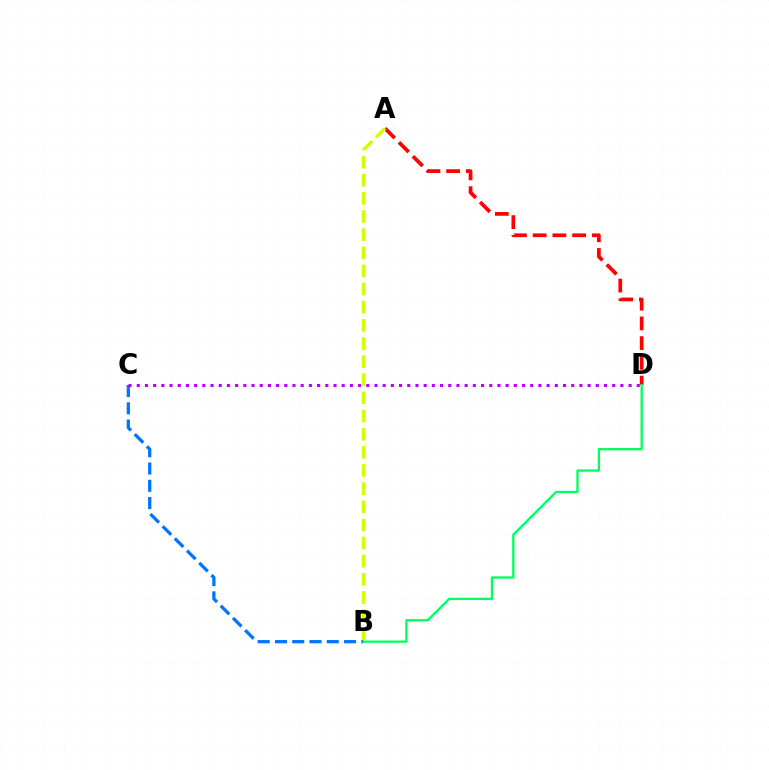{('B', 'C'): [{'color': '#0074ff', 'line_style': 'dashed', 'thickness': 2.35}], ('A', 'D'): [{'color': '#ff0000', 'line_style': 'dashed', 'thickness': 2.68}], ('B', 'D'): [{'color': '#00ff5c', 'line_style': 'solid', 'thickness': 1.65}], ('A', 'B'): [{'color': '#d1ff00', 'line_style': 'dashed', 'thickness': 2.46}], ('C', 'D'): [{'color': '#b900ff', 'line_style': 'dotted', 'thickness': 2.23}]}